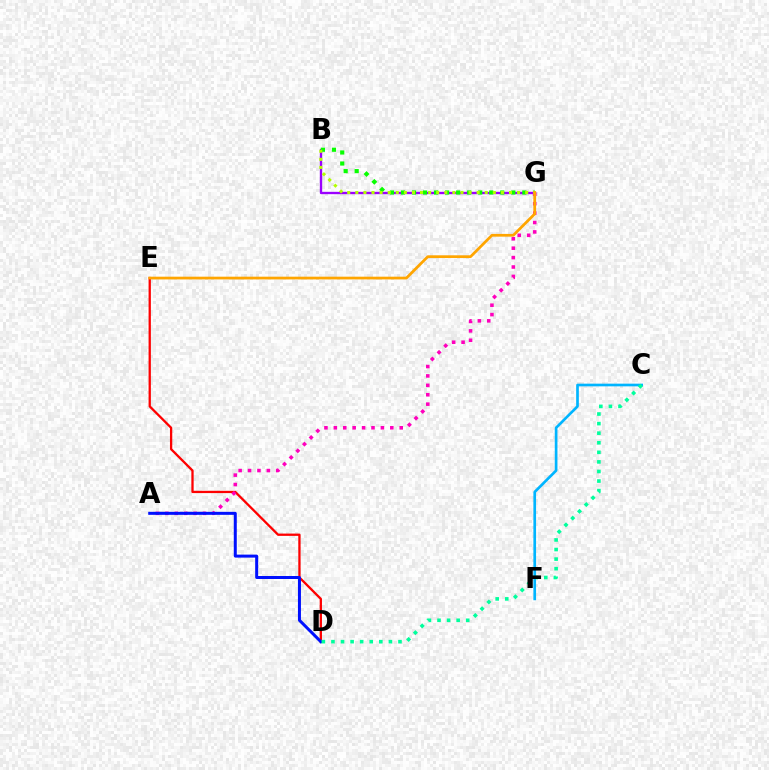{('B', 'G'): [{'color': '#9b00ff', 'line_style': 'solid', 'thickness': 1.69}, {'color': '#08ff00', 'line_style': 'dotted', 'thickness': 3.0}, {'color': '#b3ff00', 'line_style': 'dotted', 'thickness': 2.2}], ('D', 'E'): [{'color': '#ff0000', 'line_style': 'solid', 'thickness': 1.65}], ('A', 'G'): [{'color': '#ff00bd', 'line_style': 'dotted', 'thickness': 2.56}], ('A', 'D'): [{'color': '#0010ff', 'line_style': 'solid', 'thickness': 2.16}], ('C', 'F'): [{'color': '#00b5ff', 'line_style': 'solid', 'thickness': 1.93}], ('C', 'D'): [{'color': '#00ff9d', 'line_style': 'dotted', 'thickness': 2.6}], ('E', 'G'): [{'color': '#ffa500', 'line_style': 'solid', 'thickness': 1.98}]}